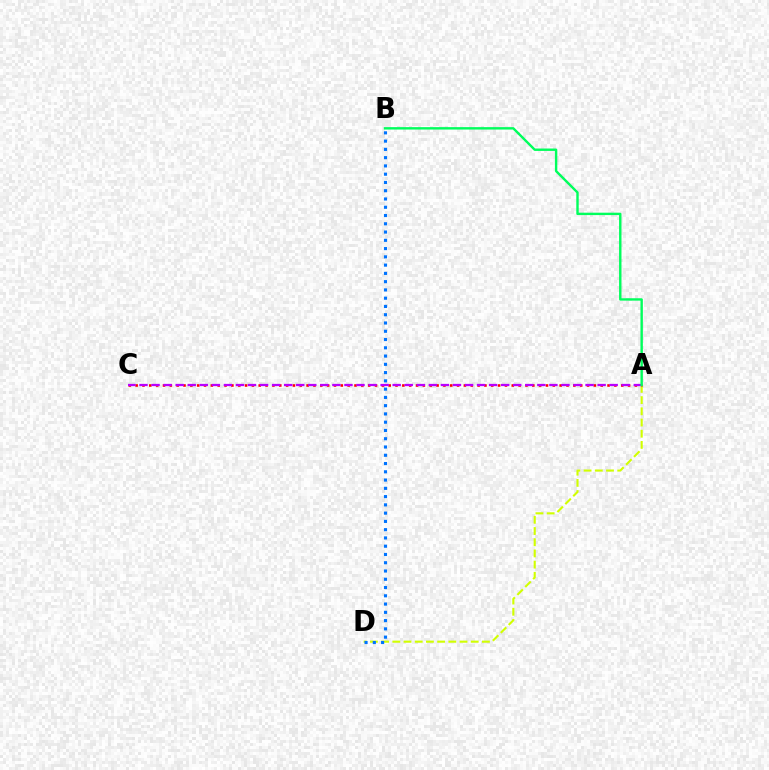{('A', 'D'): [{'color': '#d1ff00', 'line_style': 'dashed', 'thickness': 1.52}], ('A', 'C'): [{'color': '#ff0000', 'line_style': 'dotted', 'thickness': 1.86}, {'color': '#b900ff', 'line_style': 'dashed', 'thickness': 1.64}], ('B', 'D'): [{'color': '#0074ff', 'line_style': 'dotted', 'thickness': 2.25}], ('A', 'B'): [{'color': '#00ff5c', 'line_style': 'solid', 'thickness': 1.73}]}